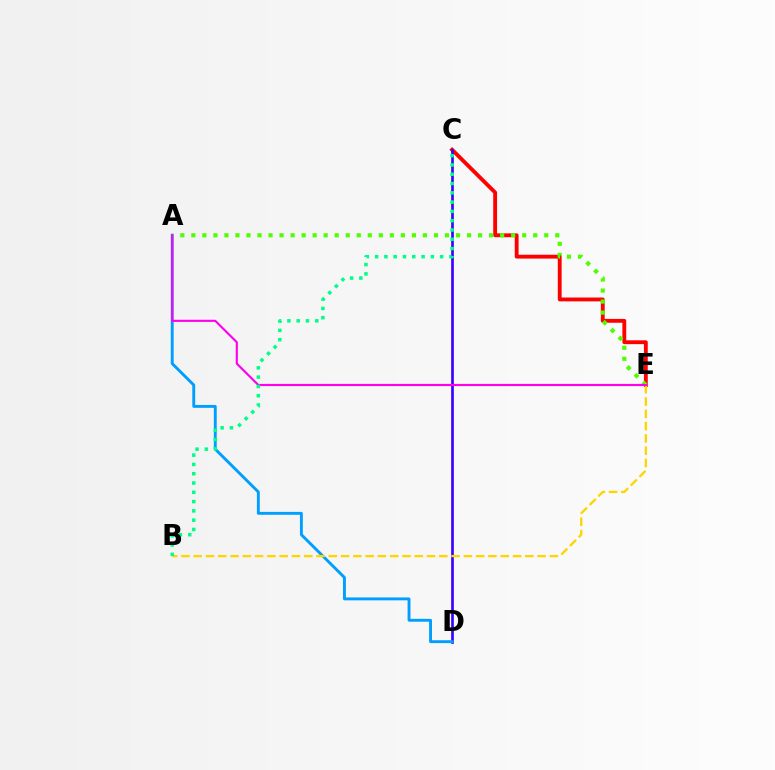{('C', 'E'): [{'color': '#ff0000', 'line_style': 'solid', 'thickness': 2.77}], ('C', 'D'): [{'color': '#3700ff', 'line_style': 'solid', 'thickness': 1.91}], ('A', 'D'): [{'color': '#009eff', 'line_style': 'solid', 'thickness': 2.08}], ('B', 'E'): [{'color': '#ffd500', 'line_style': 'dashed', 'thickness': 1.67}], ('A', 'E'): [{'color': '#4fff00', 'line_style': 'dotted', 'thickness': 3.0}, {'color': '#ff00ed', 'line_style': 'solid', 'thickness': 1.54}], ('B', 'C'): [{'color': '#00ff86', 'line_style': 'dotted', 'thickness': 2.52}]}